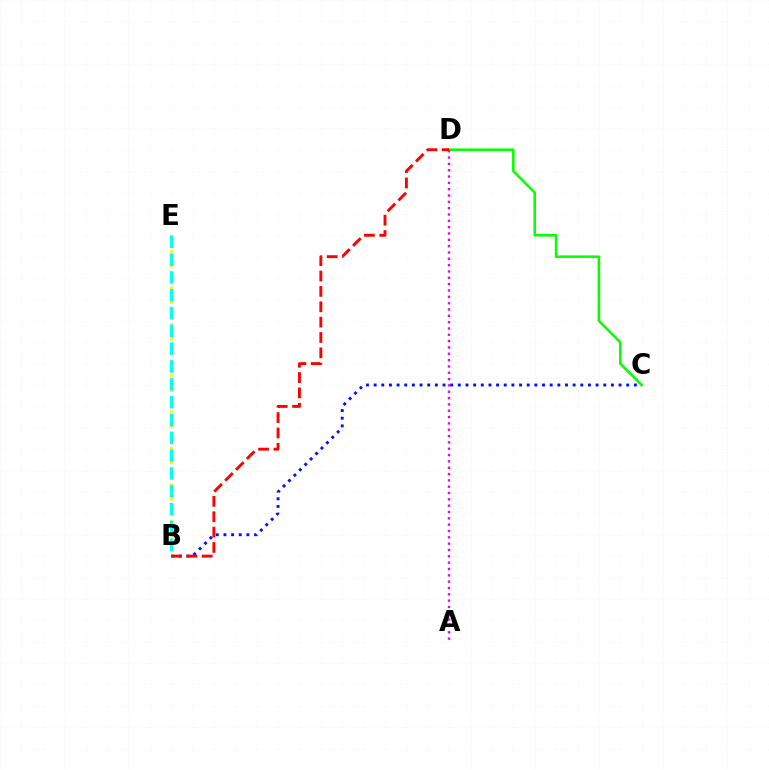{('C', 'D'): [{'color': '#08ff00', 'line_style': 'solid', 'thickness': 1.85}], ('B', 'E'): [{'color': '#fcf500', 'line_style': 'dotted', 'thickness': 1.98}, {'color': '#00fff6', 'line_style': 'dashed', 'thickness': 2.42}], ('A', 'D'): [{'color': '#ee00ff', 'line_style': 'dotted', 'thickness': 1.72}], ('B', 'C'): [{'color': '#0010ff', 'line_style': 'dotted', 'thickness': 2.08}], ('B', 'D'): [{'color': '#ff0000', 'line_style': 'dashed', 'thickness': 2.09}]}